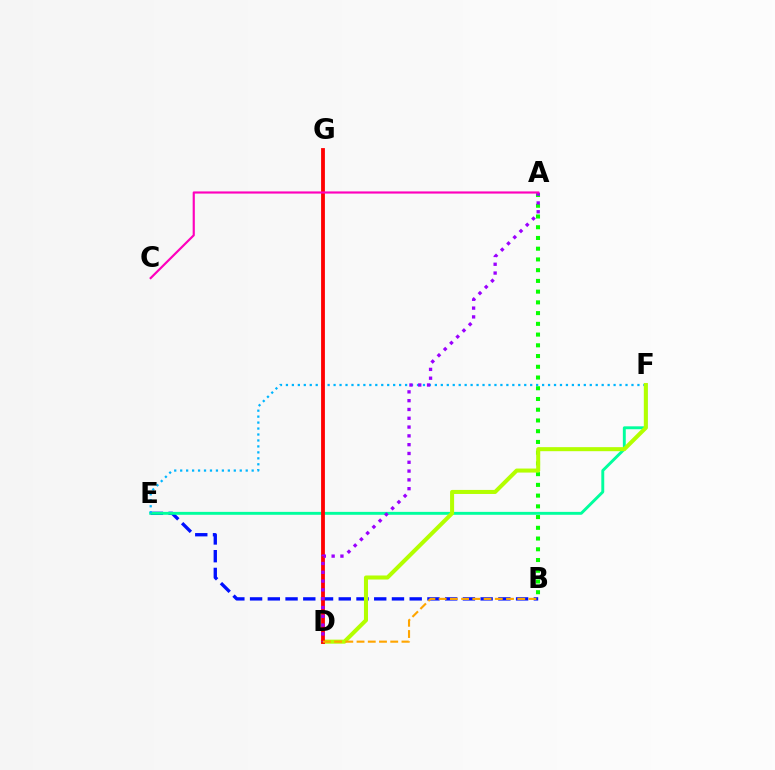{('A', 'B'): [{'color': '#08ff00', 'line_style': 'dotted', 'thickness': 2.92}], ('B', 'E'): [{'color': '#0010ff', 'line_style': 'dashed', 'thickness': 2.41}], ('E', 'F'): [{'color': '#00ff9d', 'line_style': 'solid', 'thickness': 2.1}, {'color': '#00b5ff', 'line_style': 'dotted', 'thickness': 1.62}], ('D', 'F'): [{'color': '#b3ff00', 'line_style': 'solid', 'thickness': 2.91}], ('D', 'G'): [{'color': '#ff0000', 'line_style': 'solid', 'thickness': 2.75}], ('A', 'D'): [{'color': '#9b00ff', 'line_style': 'dotted', 'thickness': 2.39}], ('B', 'D'): [{'color': '#ffa500', 'line_style': 'dashed', 'thickness': 1.53}], ('A', 'C'): [{'color': '#ff00bd', 'line_style': 'solid', 'thickness': 1.56}]}